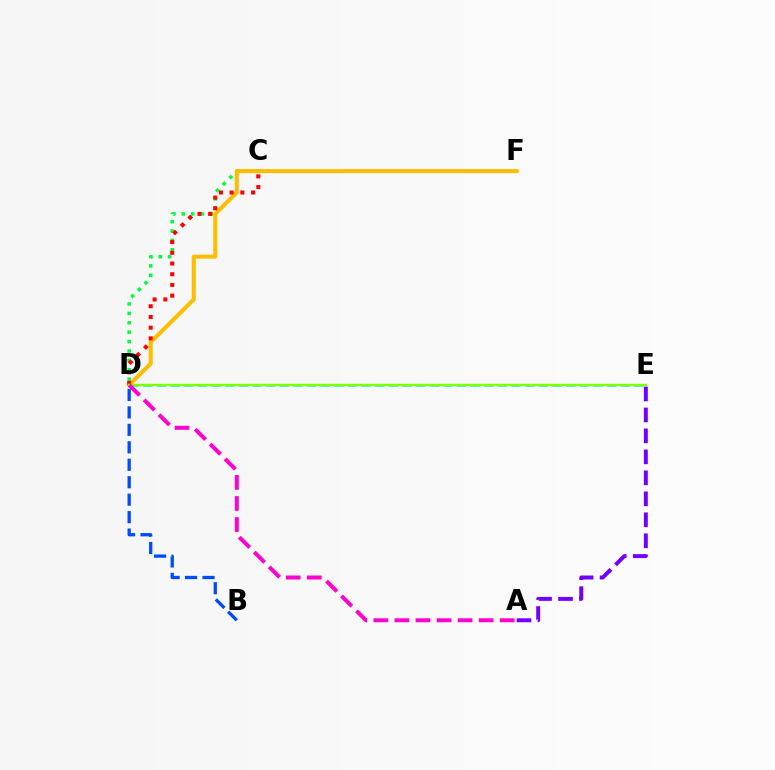{('A', 'E'): [{'color': '#7200ff', 'line_style': 'dashed', 'thickness': 2.85}], ('B', 'D'): [{'color': '#004bff', 'line_style': 'dashed', 'thickness': 2.37}], ('D', 'E'): [{'color': '#00fff6', 'line_style': 'dashed', 'thickness': 1.85}, {'color': '#84ff00', 'line_style': 'solid', 'thickness': 1.78}], ('C', 'D'): [{'color': '#00ff39', 'line_style': 'dotted', 'thickness': 2.56}, {'color': '#ff0000', 'line_style': 'dotted', 'thickness': 2.91}], ('D', 'F'): [{'color': '#ffbd00', 'line_style': 'solid', 'thickness': 2.91}], ('A', 'D'): [{'color': '#ff00cf', 'line_style': 'dashed', 'thickness': 2.86}]}